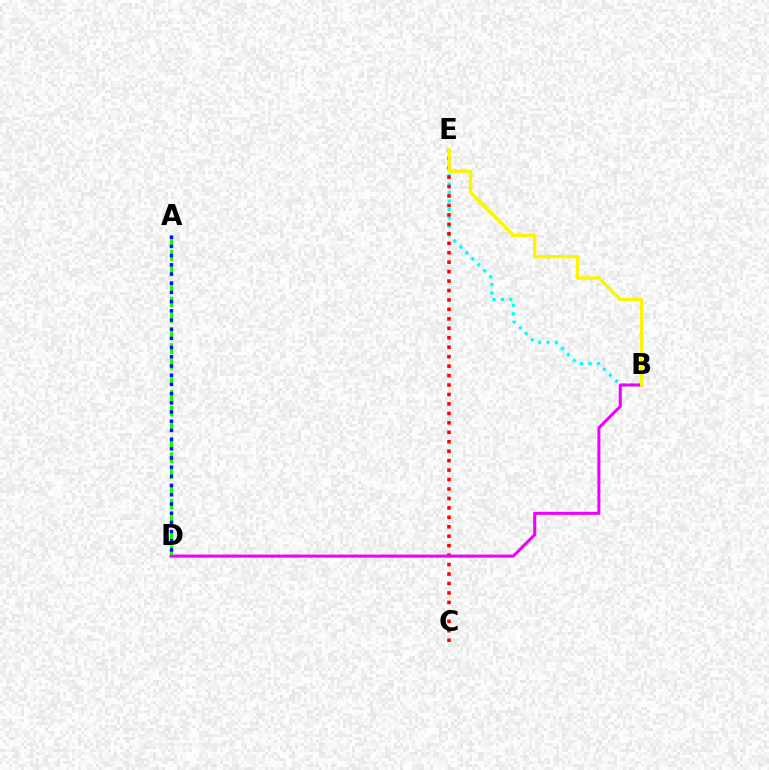{('B', 'E'): [{'color': '#00fff6', 'line_style': 'dotted', 'thickness': 2.29}, {'color': '#fcf500', 'line_style': 'solid', 'thickness': 2.46}], ('C', 'E'): [{'color': '#ff0000', 'line_style': 'dotted', 'thickness': 2.57}], ('A', 'D'): [{'color': '#08ff00', 'line_style': 'dashed', 'thickness': 2.11}, {'color': '#0010ff', 'line_style': 'dotted', 'thickness': 2.5}], ('B', 'D'): [{'color': '#ee00ff', 'line_style': 'solid', 'thickness': 2.19}]}